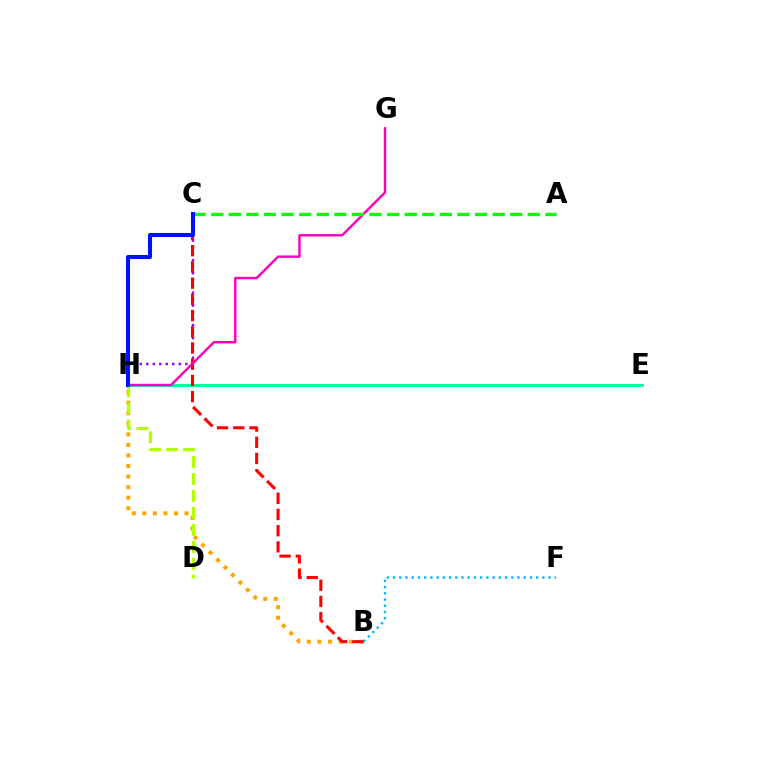{('C', 'H'): [{'color': '#9b00ff', 'line_style': 'dotted', 'thickness': 1.77}, {'color': '#0010ff', 'line_style': 'solid', 'thickness': 2.92}], ('B', 'F'): [{'color': '#00b5ff', 'line_style': 'dotted', 'thickness': 1.69}], ('E', 'H'): [{'color': '#00ff9d', 'line_style': 'solid', 'thickness': 2.09}], ('B', 'H'): [{'color': '#ffa500', 'line_style': 'dotted', 'thickness': 2.87}], ('B', 'C'): [{'color': '#ff0000', 'line_style': 'dashed', 'thickness': 2.2}], ('D', 'H'): [{'color': '#b3ff00', 'line_style': 'dashed', 'thickness': 2.3}], ('G', 'H'): [{'color': '#ff00bd', 'line_style': 'solid', 'thickness': 1.75}], ('A', 'C'): [{'color': '#08ff00', 'line_style': 'dashed', 'thickness': 2.39}]}